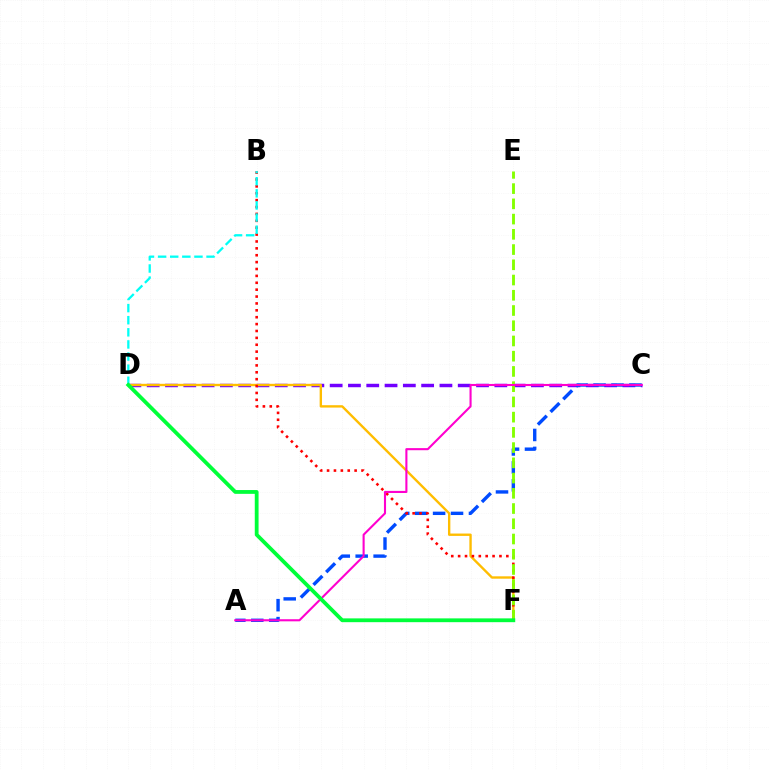{('C', 'D'): [{'color': '#7200ff', 'line_style': 'dashed', 'thickness': 2.49}], ('D', 'F'): [{'color': '#ffbd00', 'line_style': 'solid', 'thickness': 1.71}, {'color': '#00ff39', 'line_style': 'solid', 'thickness': 2.73}], ('A', 'C'): [{'color': '#004bff', 'line_style': 'dashed', 'thickness': 2.44}, {'color': '#ff00cf', 'line_style': 'solid', 'thickness': 1.51}], ('B', 'F'): [{'color': '#ff0000', 'line_style': 'dotted', 'thickness': 1.87}], ('E', 'F'): [{'color': '#84ff00', 'line_style': 'dashed', 'thickness': 2.07}], ('B', 'D'): [{'color': '#00fff6', 'line_style': 'dashed', 'thickness': 1.65}]}